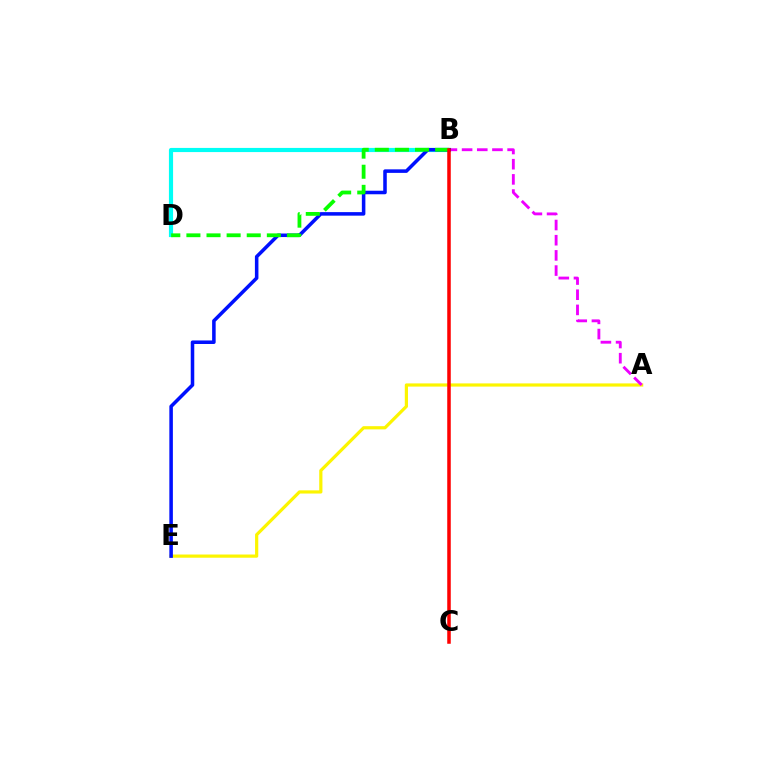{('B', 'D'): [{'color': '#00fff6', 'line_style': 'solid', 'thickness': 2.99}, {'color': '#08ff00', 'line_style': 'dashed', 'thickness': 2.73}], ('A', 'E'): [{'color': '#fcf500', 'line_style': 'solid', 'thickness': 2.3}], ('A', 'B'): [{'color': '#ee00ff', 'line_style': 'dashed', 'thickness': 2.06}], ('B', 'E'): [{'color': '#0010ff', 'line_style': 'solid', 'thickness': 2.55}], ('B', 'C'): [{'color': '#ff0000', 'line_style': 'solid', 'thickness': 2.54}]}